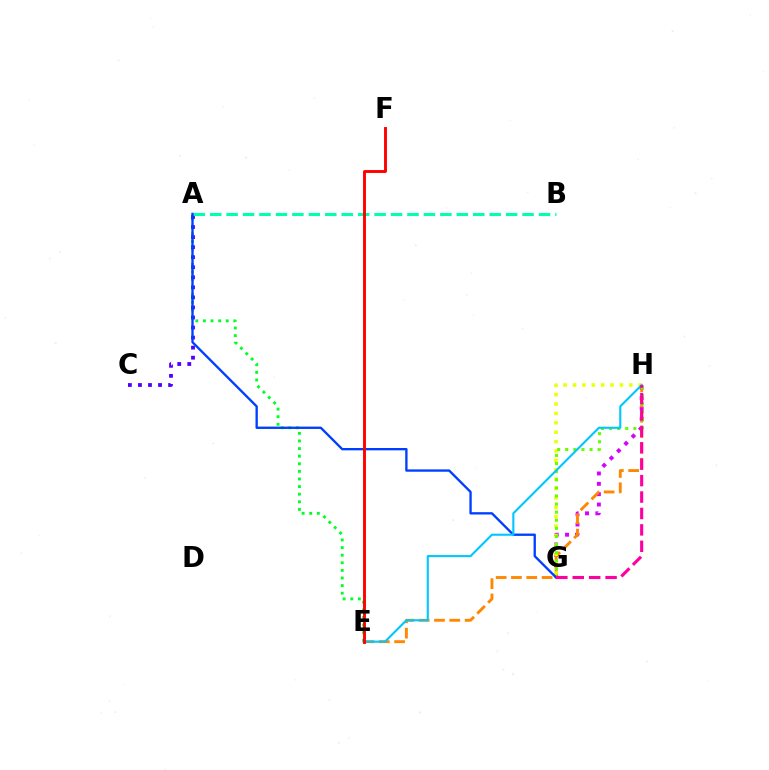{('G', 'H'): [{'color': '#d600ff', 'line_style': 'dotted', 'thickness': 2.81}, {'color': '#eeff00', 'line_style': 'dotted', 'thickness': 2.55}, {'color': '#66ff00', 'line_style': 'dotted', 'thickness': 2.2}, {'color': '#ff00a0', 'line_style': 'dashed', 'thickness': 2.23}], ('A', 'E'): [{'color': '#00ff27', 'line_style': 'dotted', 'thickness': 2.07}], ('A', 'C'): [{'color': '#4f00ff', 'line_style': 'dotted', 'thickness': 2.73}], ('A', 'B'): [{'color': '#00ffaf', 'line_style': 'dashed', 'thickness': 2.23}], ('E', 'H'): [{'color': '#ff8800', 'line_style': 'dashed', 'thickness': 2.08}, {'color': '#00c7ff', 'line_style': 'solid', 'thickness': 1.52}], ('A', 'G'): [{'color': '#003fff', 'line_style': 'solid', 'thickness': 1.69}], ('E', 'F'): [{'color': '#ff0000', 'line_style': 'solid', 'thickness': 2.09}]}